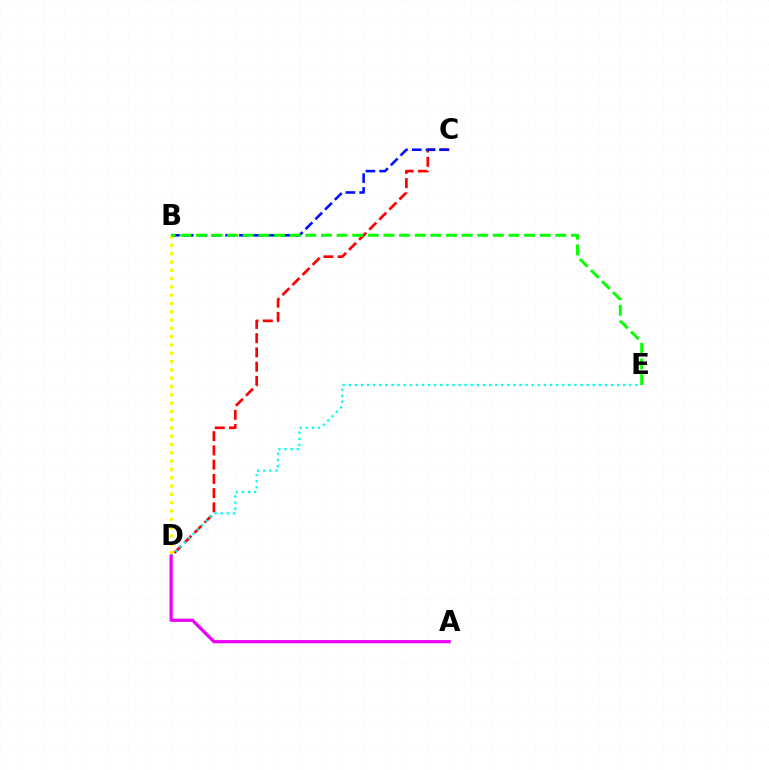{('C', 'D'): [{'color': '#ff0000', 'line_style': 'dashed', 'thickness': 1.93}], ('D', 'E'): [{'color': '#00fff6', 'line_style': 'dotted', 'thickness': 1.66}], ('B', 'C'): [{'color': '#0010ff', 'line_style': 'dashed', 'thickness': 1.87}], ('B', 'D'): [{'color': '#fcf500', 'line_style': 'dotted', 'thickness': 2.26}], ('A', 'D'): [{'color': '#ee00ff', 'line_style': 'solid', 'thickness': 2.3}], ('B', 'E'): [{'color': '#08ff00', 'line_style': 'dashed', 'thickness': 2.12}]}